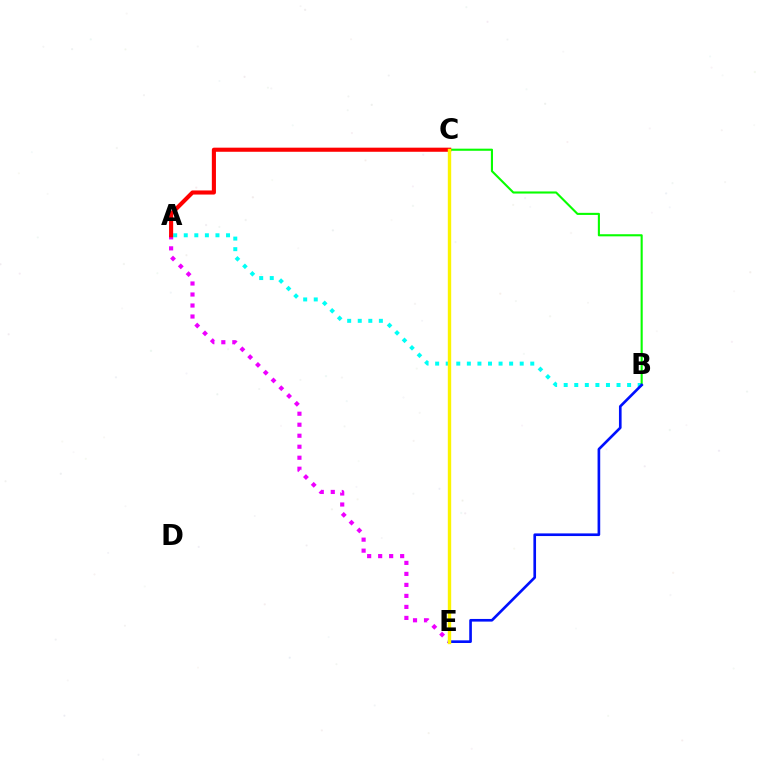{('A', 'E'): [{'color': '#ee00ff', 'line_style': 'dotted', 'thickness': 2.99}], ('A', 'B'): [{'color': '#00fff6', 'line_style': 'dotted', 'thickness': 2.87}], ('B', 'C'): [{'color': '#08ff00', 'line_style': 'solid', 'thickness': 1.52}], ('A', 'C'): [{'color': '#ff0000', 'line_style': 'solid', 'thickness': 2.96}], ('B', 'E'): [{'color': '#0010ff', 'line_style': 'solid', 'thickness': 1.91}], ('C', 'E'): [{'color': '#fcf500', 'line_style': 'solid', 'thickness': 2.44}]}